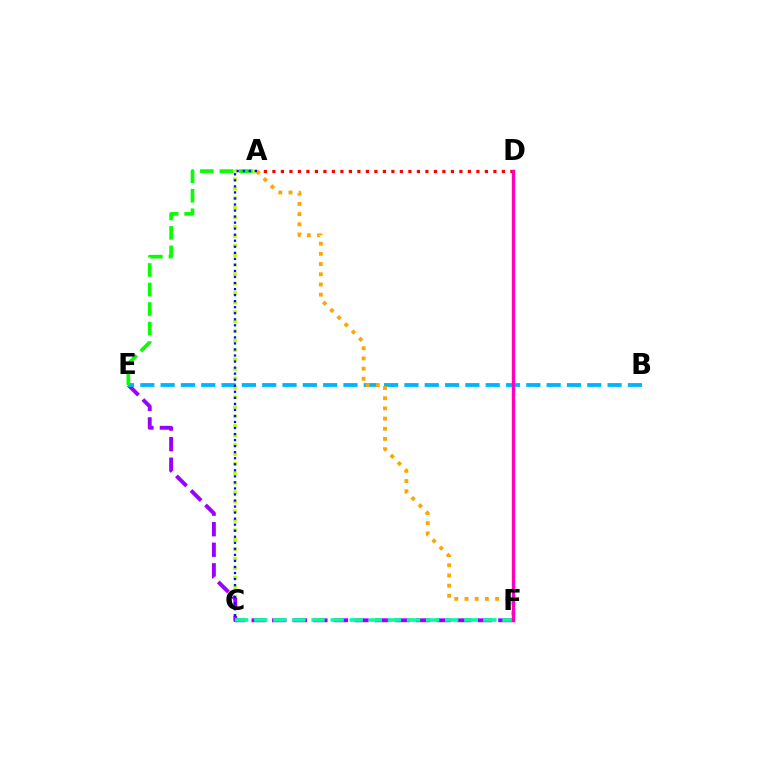{('A', 'C'): [{'color': '#b3ff00', 'line_style': 'dotted', 'thickness': 2.58}, {'color': '#0010ff', 'line_style': 'dotted', 'thickness': 1.64}], ('E', 'F'): [{'color': '#9b00ff', 'line_style': 'dashed', 'thickness': 2.79}], ('A', 'D'): [{'color': '#ff0000', 'line_style': 'dotted', 'thickness': 2.31}], ('B', 'E'): [{'color': '#00b5ff', 'line_style': 'dashed', 'thickness': 2.76}], ('C', 'F'): [{'color': '#00ff9d', 'line_style': 'dashed', 'thickness': 2.59}], ('A', 'F'): [{'color': '#ffa500', 'line_style': 'dotted', 'thickness': 2.77}], ('A', 'E'): [{'color': '#08ff00', 'line_style': 'dashed', 'thickness': 2.65}], ('D', 'F'): [{'color': '#ff00bd', 'line_style': 'solid', 'thickness': 2.44}]}